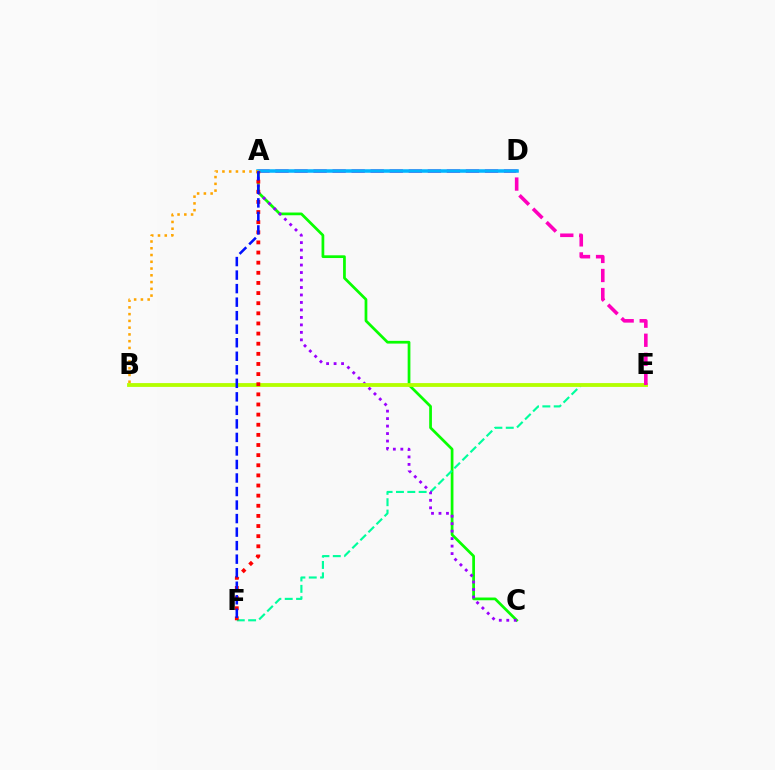{('A', 'C'): [{'color': '#08ff00', 'line_style': 'solid', 'thickness': 1.97}, {'color': '#9b00ff', 'line_style': 'dotted', 'thickness': 2.03}], ('E', 'F'): [{'color': '#00ff9d', 'line_style': 'dashed', 'thickness': 1.54}], ('B', 'E'): [{'color': '#b3ff00', 'line_style': 'solid', 'thickness': 2.75}], ('A', 'E'): [{'color': '#ff00bd', 'line_style': 'dashed', 'thickness': 2.59}], ('A', 'D'): [{'color': '#00b5ff', 'line_style': 'solid', 'thickness': 2.54}], ('A', 'F'): [{'color': '#ff0000', 'line_style': 'dotted', 'thickness': 2.75}, {'color': '#0010ff', 'line_style': 'dashed', 'thickness': 1.84}], ('A', 'B'): [{'color': '#ffa500', 'line_style': 'dotted', 'thickness': 1.84}]}